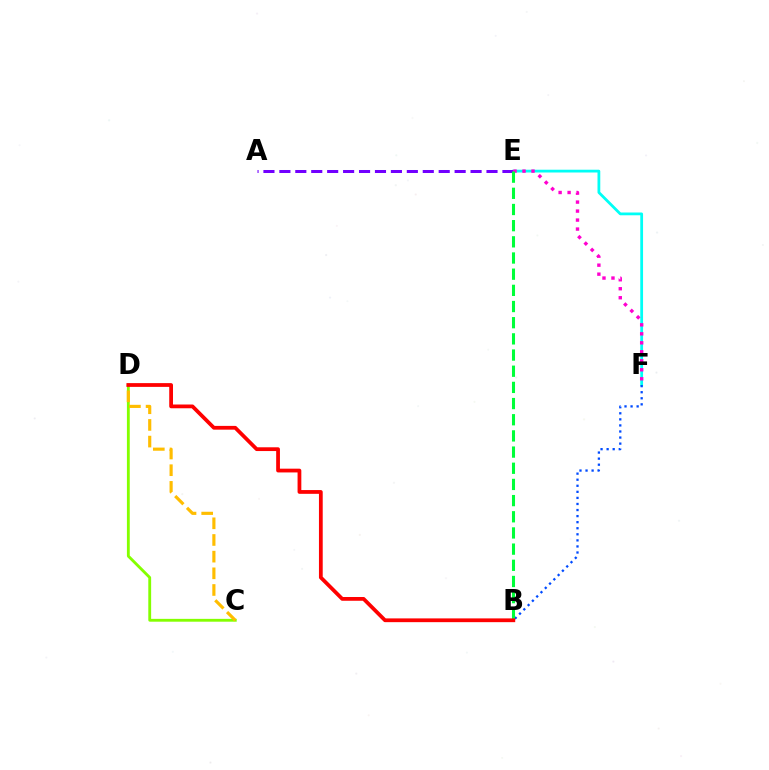{('C', 'D'): [{'color': '#84ff00', 'line_style': 'solid', 'thickness': 2.05}, {'color': '#ffbd00', 'line_style': 'dashed', 'thickness': 2.26}], ('E', 'F'): [{'color': '#00fff6', 'line_style': 'solid', 'thickness': 2.0}, {'color': '#ff00cf', 'line_style': 'dotted', 'thickness': 2.44}], ('B', 'F'): [{'color': '#004bff', 'line_style': 'dotted', 'thickness': 1.65}], ('A', 'E'): [{'color': '#7200ff', 'line_style': 'dashed', 'thickness': 2.16}], ('B', 'E'): [{'color': '#00ff39', 'line_style': 'dashed', 'thickness': 2.2}], ('B', 'D'): [{'color': '#ff0000', 'line_style': 'solid', 'thickness': 2.71}]}